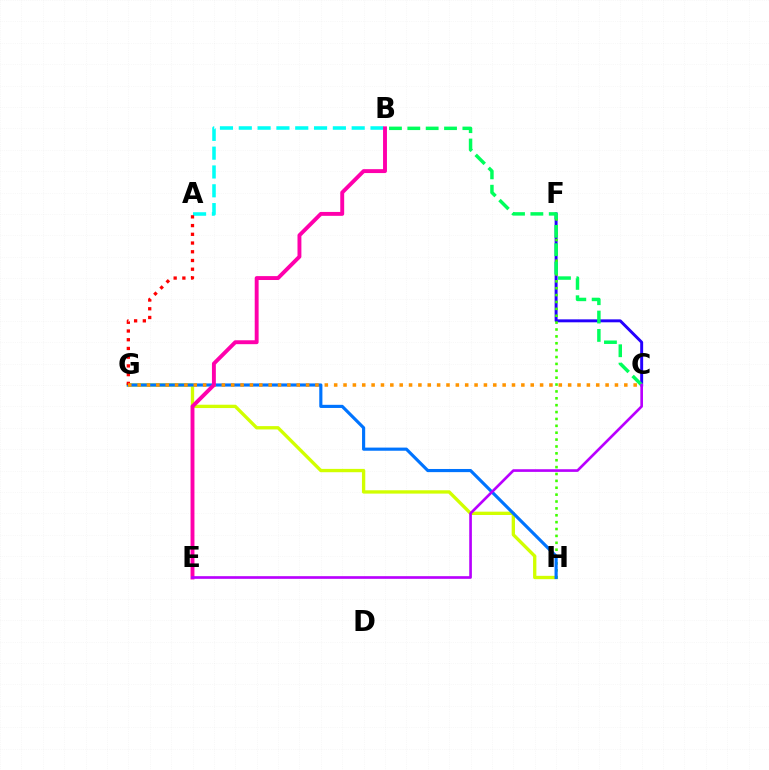{('C', 'F'): [{'color': '#2500ff', 'line_style': 'solid', 'thickness': 2.12}], ('G', 'H'): [{'color': '#d1ff00', 'line_style': 'solid', 'thickness': 2.4}, {'color': '#0074ff', 'line_style': 'solid', 'thickness': 2.27}], ('A', 'B'): [{'color': '#00fff6', 'line_style': 'dashed', 'thickness': 2.56}], ('F', 'H'): [{'color': '#3dff00', 'line_style': 'dotted', 'thickness': 1.87}], ('A', 'G'): [{'color': '#ff0000', 'line_style': 'dotted', 'thickness': 2.37}], ('C', 'G'): [{'color': '#ff9400', 'line_style': 'dotted', 'thickness': 2.54}], ('B', 'C'): [{'color': '#00ff5c', 'line_style': 'dashed', 'thickness': 2.49}], ('B', 'E'): [{'color': '#ff00ac', 'line_style': 'solid', 'thickness': 2.81}], ('C', 'E'): [{'color': '#b900ff', 'line_style': 'solid', 'thickness': 1.91}]}